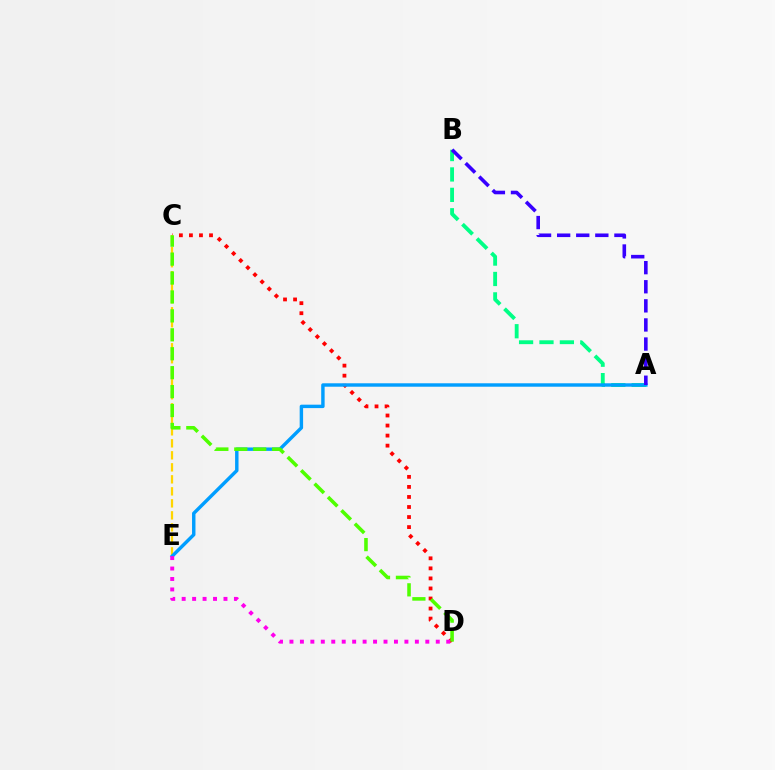{('A', 'B'): [{'color': '#00ff86', 'line_style': 'dashed', 'thickness': 2.77}, {'color': '#3700ff', 'line_style': 'dashed', 'thickness': 2.59}], ('C', 'D'): [{'color': '#ff0000', 'line_style': 'dotted', 'thickness': 2.73}, {'color': '#4fff00', 'line_style': 'dashed', 'thickness': 2.57}], ('C', 'E'): [{'color': '#ffd500', 'line_style': 'dashed', 'thickness': 1.63}], ('A', 'E'): [{'color': '#009eff', 'line_style': 'solid', 'thickness': 2.47}], ('D', 'E'): [{'color': '#ff00ed', 'line_style': 'dotted', 'thickness': 2.84}]}